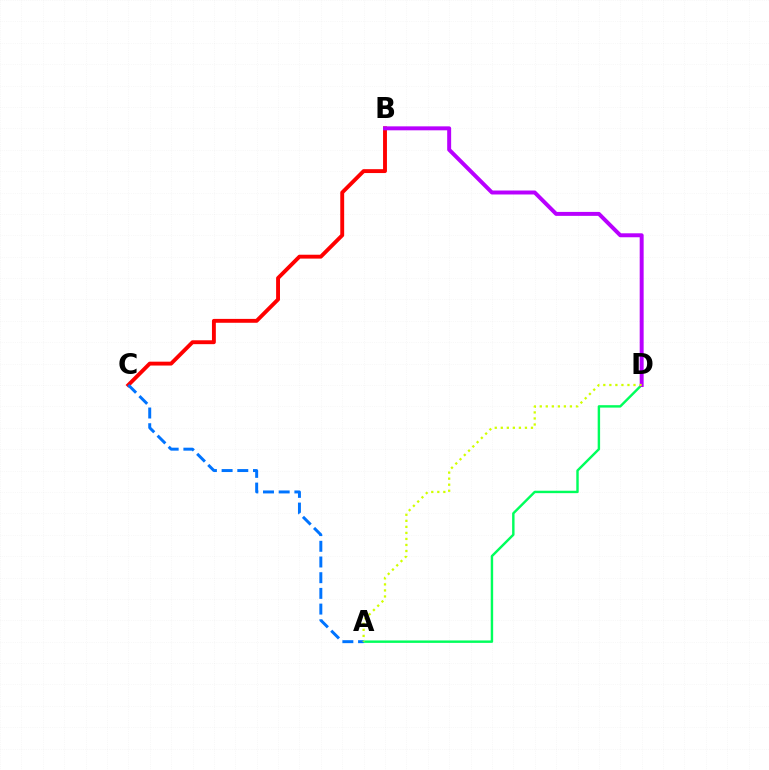{('A', 'D'): [{'color': '#00ff5c', 'line_style': 'solid', 'thickness': 1.75}, {'color': '#d1ff00', 'line_style': 'dotted', 'thickness': 1.64}], ('B', 'C'): [{'color': '#ff0000', 'line_style': 'solid', 'thickness': 2.79}], ('A', 'C'): [{'color': '#0074ff', 'line_style': 'dashed', 'thickness': 2.13}], ('B', 'D'): [{'color': '#b900ff', 'line_style': 'solid', 'thickness': 2.85}]}